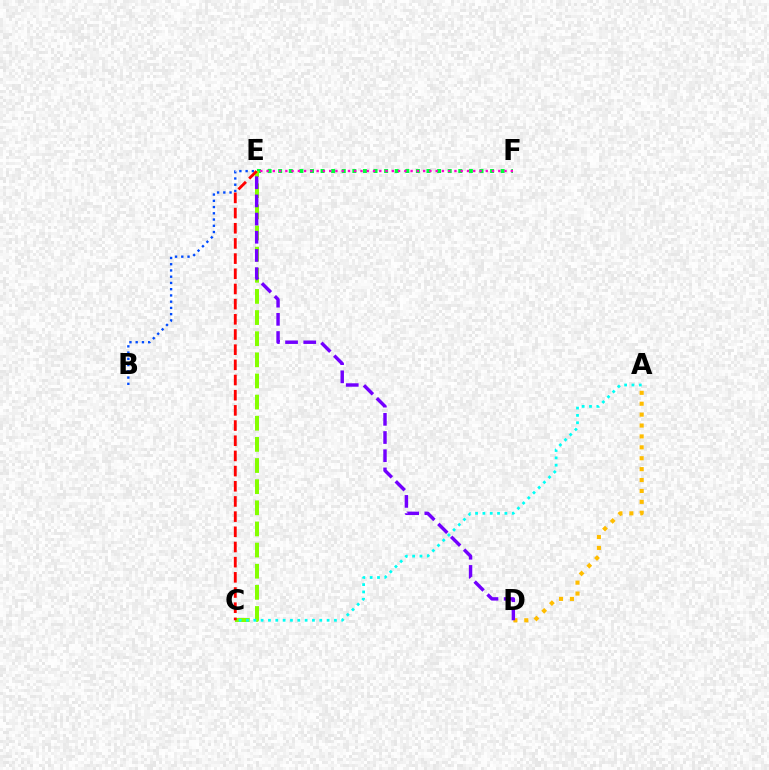{('B', 'E'): [{'color': '#004bff', 'line_style': 'dotted', 'thickness': 1.7}], ('E', 'F'): [{'color': '#00ff39', 'line_style': 'dotted', 'thickness': 2.88}, {'color': '#ff00cf', 'line_style': 'dotted', 'thickness': 1.7}], ('C', 'E'): [{'color': '#84ff00', 'line_style': 'dashed', 'thickness': 2.87}, {'color': '#ff0000', 'line_style': 'dashed', 'thickness': 2.06}], ('A', 'D'): [{'color': '#ffbd00', 'line_style': 'dotted', 'thickness': 2.96}], ('A', 'C'): [{'color': '#00fff6', 'line_style': 'dotted', 'thickness': 1.99}], ('D', 'E'): [{'color': '#7200ff', 'line_style': 'dashed', 'thickness': 2.47}]}